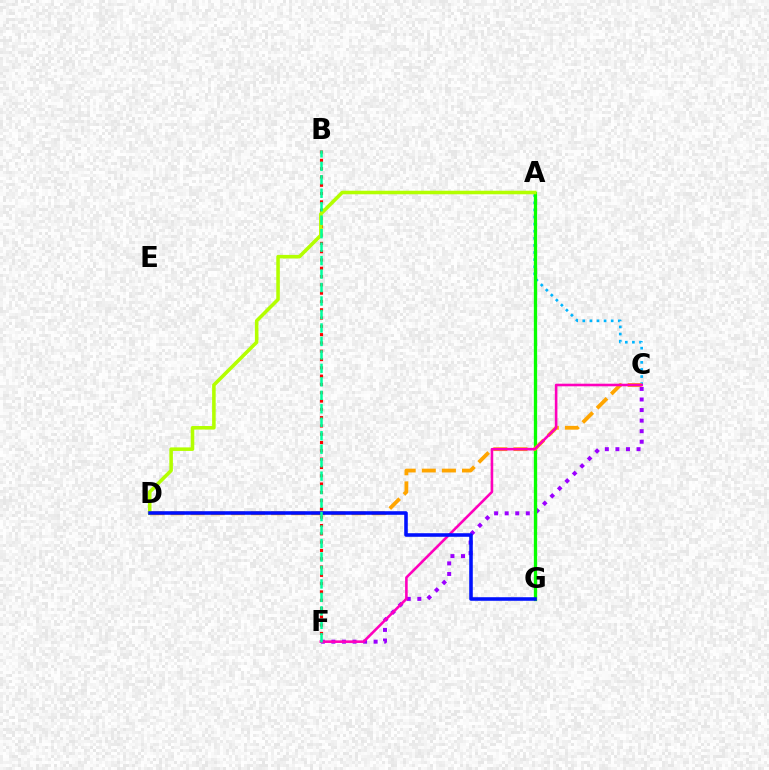{('B', 'F'): [{'color': '#ff0000', 'line_style': 'dotted', 'thickness': 2.25}, {'color': '#00ff9d', 'line_style': 'dashed', 'thickness': 1.83}], ('C', 'F'): [{'color': '#9b00ff', 'line_style': 'dotted', 'thickness': 2.87}, {'color': '#ff00bd', 'line_style': 'solid', 'thickness': 1.86}], ('A', 'C'): [{'color': '#00b5ff', 'line_style': 'dotted', 'thickness': 1.93}], ('A', 'G'): [{'color': '#08ff00', 'line_style': 'solid', 'thickness': 2.37}], ('C', 'D'): [{'color': '#ffa500', 'line_style': 'dashed', 'thickness': 2.73}], ('A', 'D'): [{'color': '#b3ff00', 'line_style': 'solid', 'thickness': 2.56}], ('D', 'G'): [{'color': '#0010ff', 'line_style': 'solid', 'thickness': 2.56}]}